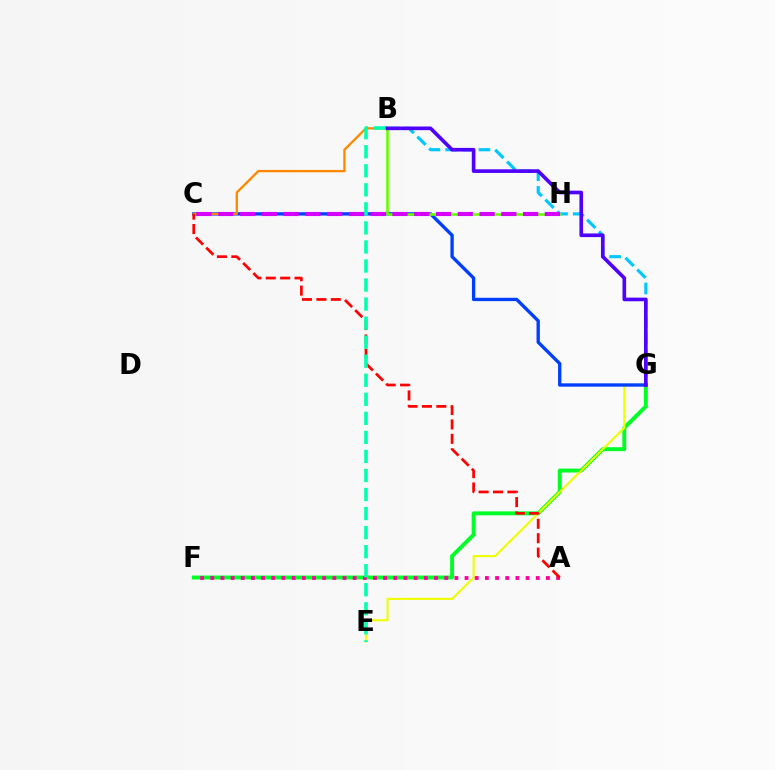{('B', 'G'): [{'color': '#00c7ff', 'line_style': 'dashed', 'thickness': 2.26}, {'color': '#4f00ff', 'line_style': 'solid', 'thickness': 2.62}], ('F', 'G'): [{'color': '#00ff27', 'line_style': 'solid', 'thickness': 2.83}], ('E', 'G'): [{'color': '#eeff00', 'line_style': 'solid', 'thickness': 1.52}], ('C', 'G'): [{'color': '#003fff', 'line_style': 'solid', 'thickness': 2.41}], ('B', 'C'): [{'color': '#ff8800', 'line_style': 'solid', 'thickness': 1.67}], ('B', 'H'): [{'color': '#66ff00', 'line_style': 'solid', 'thickness': 1.89}], ('A', 'F'): [{'color': '#ff00a0', 'line_style': 'dotted', 'thickness': 2.76}], ('A', 'C'): [{'color': '#ff0000', 'line_style': 'dashed', 'thickness': 1.96}], ('B', 'E'): [{'color': '#00ffaf', 'line_style': 'dashed', 'thickness': 2.59}], ('C', 'H'): [{'color': '#d600ff', 'line_style': 'dashed', 'thickness': 2.96}]}